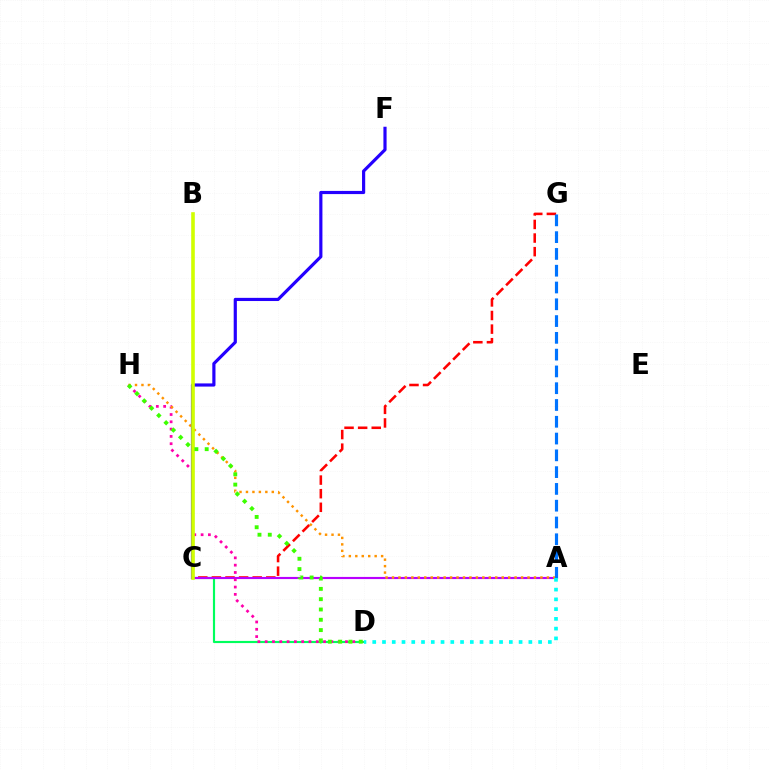{('C', 'D'): [{'color': '#00ff5c', 'line_style': 'solid', 'thickness': 1.55}], ('C', 'G'): [{'color': '#ff0000', 'line_style': 'dashed', 'thickness': 1.85}], ('A', 'C'): [{'color': '#b900ff', 'line_style': 'solid', 'thickness': 1.55}], ('D', 'H'): [{'color': '#ff00ac', 'line_style': 'dotted', 'thickness': 1.98}, {'color': '#3dff00', 'line_style': 'dotted', 'thickness': 2.8}], ('A', 'H'): [{'color': '#ff9400', 'line_style': 'dotted', 'thickness': 1.75}], ('C', 'F'): [{'color': '#2500ff', 'line_style': 'solid', 'thickness': 2.29}], ('B', 'C'): [{'color': '#d1ff00', 'line_style': 'solid', 'thickness': 2.6}], ('A', 'G'): [{'color': '#0074ff', 'line_style': 'dashed', 'thickness': 2.28}], ('A', 'D'): [{'color': '#00fff6', 'line_style': 'dotted', 'thickness': 2.65}]}